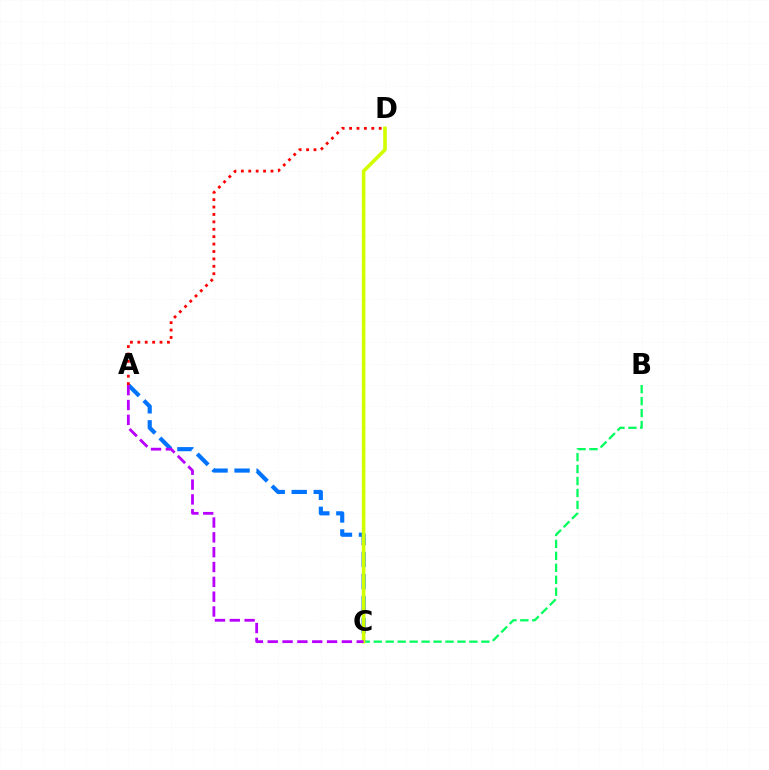{('B', 'C'): [{'color': '#00ff5c', 'line_style': 'dashed', 'thickness': 1.62}], ('A', 'C'): [{'color': '#0074ff', 'line_style': 'dashed', 'thickness': 2.99}, {'color': '#b900ff', 'line_style': 'dashed', 'thickness': 2.02}], ('A', 'D'): [{'color': '#ff0000', 'line_style': 'dotted', 'thickness': 2.01}], ('C', 'D'): [{'color': '#d1ff00', 'line_style': 'solid', 'thickness': 2.61}]}